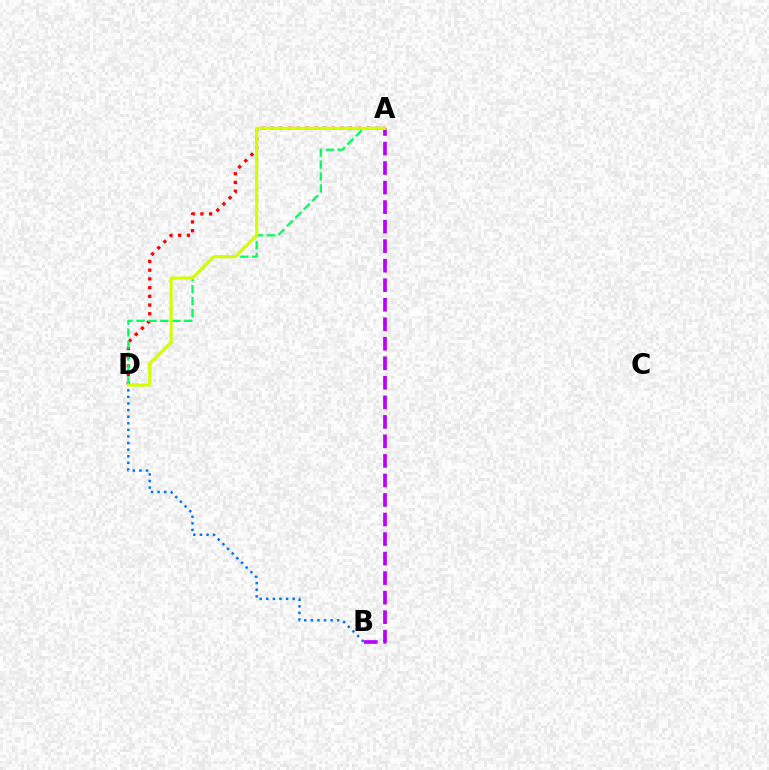{('B', 'D'): [{'color': '#0074ff', 'line_style': 'dotted', 'thickness': 1.79}], ('A', 'D'): [{'color': '#ff0000', 'line_style': 'dotted', 'thickness': 2.37}, {'color': '#00ff5c', 'line_style': 'dashed', 'thickness': 1.62}, {'color': '#d1ff00', 'line_style': 'solid', 'thickness': 2.25}], ('A', 'B'): [{'color': '#b900ff', 'line_style': 'dashed', 'thickness': 2.65}]}